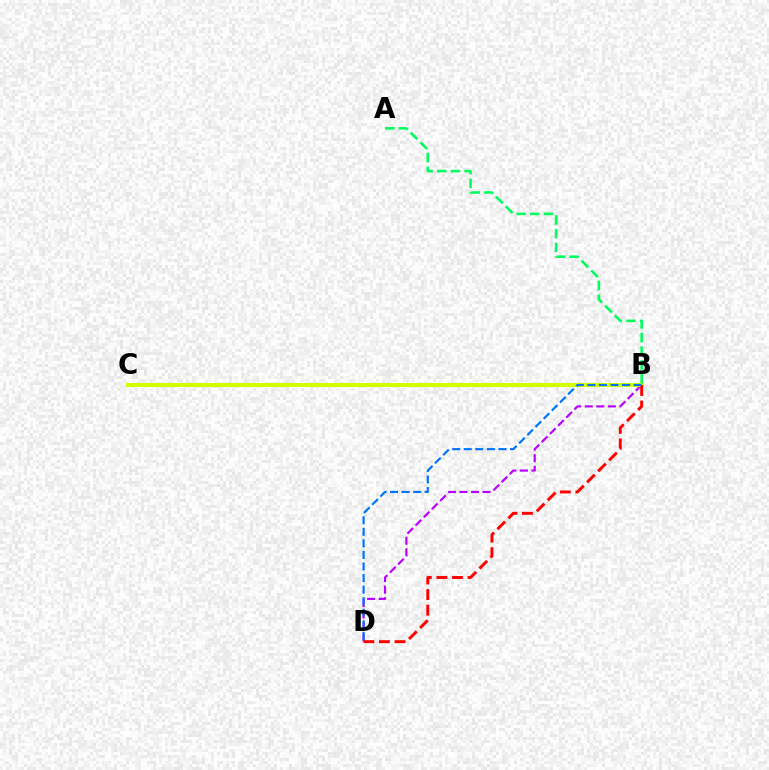{('B', 'D'): [{'color': '#b900ff', 'line_style': 'dashed', 'thickness': 1.57}, {'color': '#ff0000', 'line_style': 'dashed', 'thickness': 2.12}, {'color': '#0074ff', 'line_style': 'dashed', 'thickness': 1.57}], ('B', 'C'): [{'color': '#d1ff00', 'line_style': 'solid', 'thickness': 2.96}], ('A', 'B'): [{'color': '#00ff5c', 'line_style': 'dashed', 'thickness': 1.86}]}